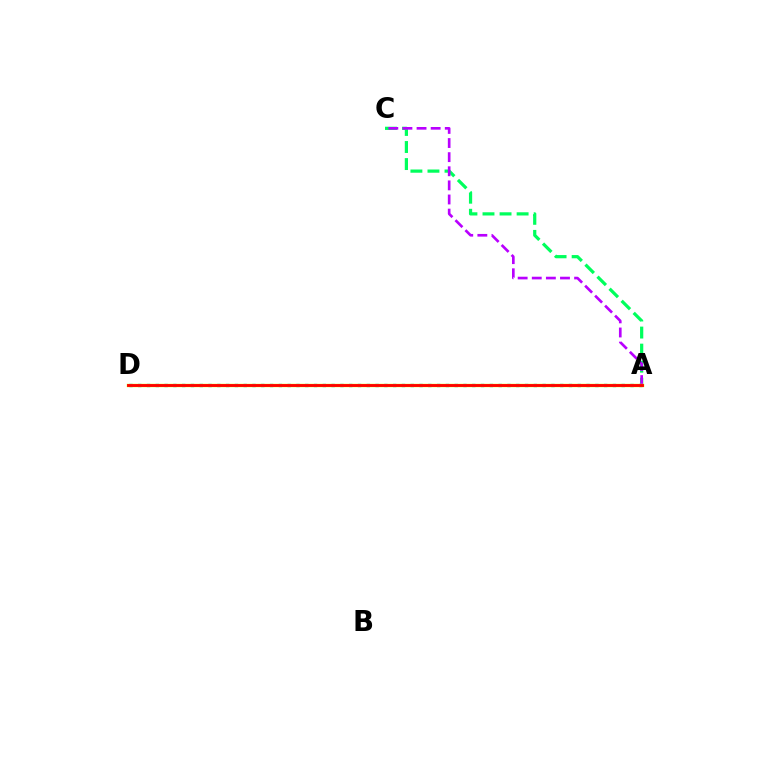{('A', 'C'): [{'color': '#00ff5c', 'line_style': 'dashed', 'thickness': 2.32}, {'color': '#b900ff', 'line_style': 'dashed', 'thickness': 1.92}], ('A', 'D'): [{'color': '#0074ff', 'line_style': 'dotted', 'thickness': 2.39}, {'color': '#d1ff00', 'line_style': 'solid', 'thickness': 2.43}, {'color': '#ff0000', 'line_style': 'solid', 'thickness': 2.06}]}